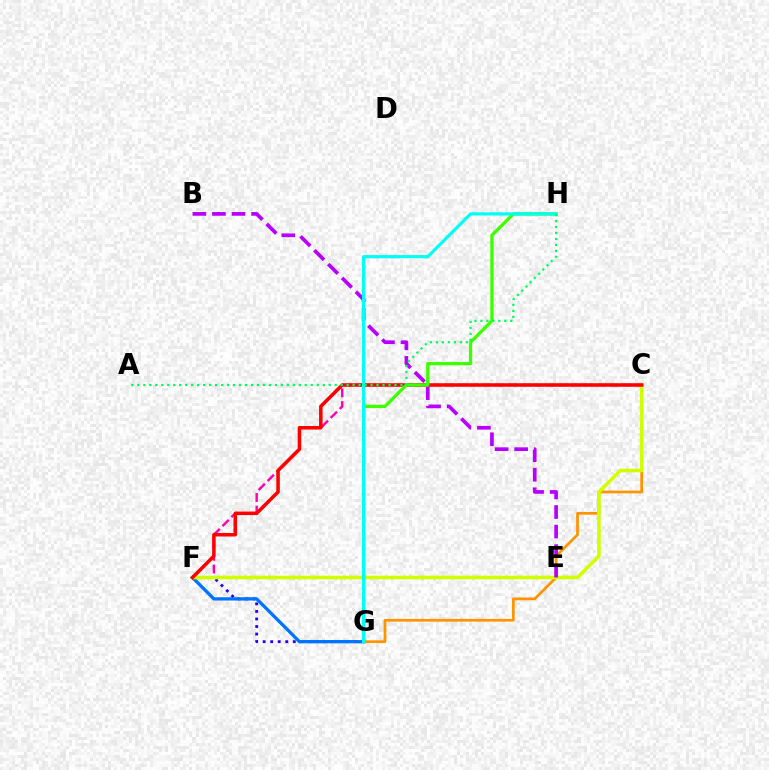{('F', 'G'): [{'color': '#2500ff', 'line_style': 'dotted', 'thickness': 2.05}, {'color': '#0074ff', 'line_style': 'solid', 'thickness': 2.37}], ('C', 'G'): [{'color': '#ff9400', 'line_style': 'solid', 'thickness': 1.97}], ('C', 'F'): [{'color': '#ff00ac', 'line_style': 'dashed', 'thickness': 1.73}, {'color': '#d1ff00', 'line_style': 'solid', 'thickness': 2.57}, {'color': '#ff0000', 'line_style': 'solid', 'thickness': 2.55}], ('B', 'E'): [{'color': '#b900ff', 'line_style': 'dashed', 'thickness': 2.66}], ('G', 'H'): [{'color': '#3dff00', 'line_style': 'solid', 'thickness': 2.38}, {'color': '#00fff6', 'line_style': 'solid', 'thickness': 2.3}], ('A', 'H'): [{'color': '#00ff5c', 'line_style': 'dotted', 'thickness': 1.62}]}